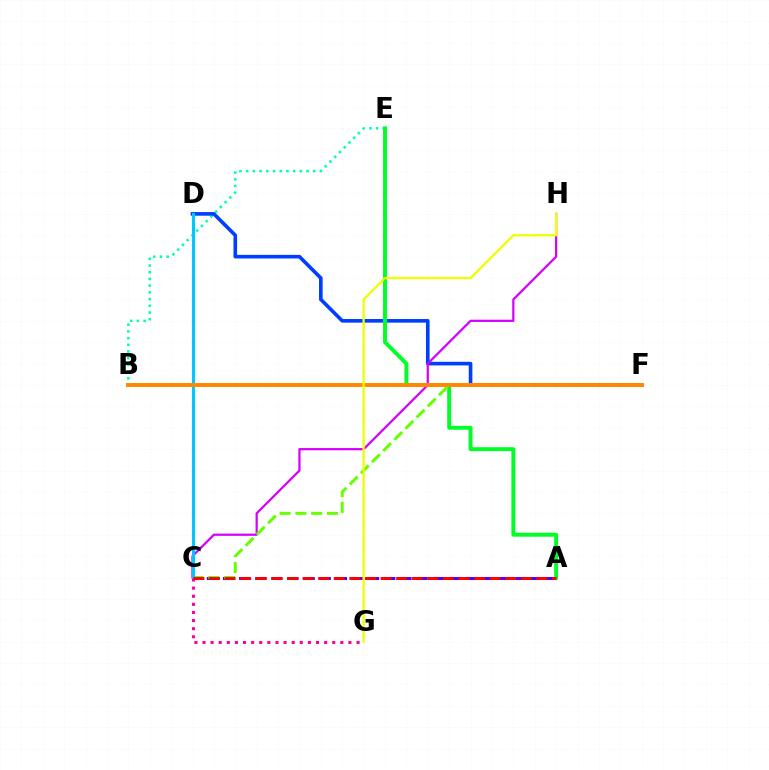{('B', 'E'): [{'color': '#00ffaf', 'line_style': 'dotted', 'thickness': 1.82}], ('A', 'C'): [{'color': '#4f00ff', 'line_style': 'dashed', 'thickness': 2.19}, {'color': '#ff0000', 'line_style': 'dashed', 'thickness': 2.12}], ('D', 'F'): [{'color': '#003fff', 'line_style': 'solid', 'thickness': 2.62}], ('A', 'E'): [{'color': '#00ff27', 'line_style': 'solid', 'thickness': 2.82}], ('C', 'H'): [{'color': '#d600ff', 'line_style': 'solid', 'thickness': 1.61}], ('C', 'F'): [{'color': '#66ff00', 'line_style': 'dashed', 'thickness': 2.14}], ('C', 'D'): [{'color': '#00c7ff', 'line_style': 'solid', 'thickness': 2.2}], ('C', 'G'): [{'color': '#ff00a0', 'line_style': 'dotted', 'thickness': 2.2}], ('B', 'F'): [{'color': '#ff8800', 'line_style': 'solid', 'thickness': 2.83}], ('G', 'H'): [{'color': '#eeff00', 'line_style': 'solid', 'thickness': 1.66}]}